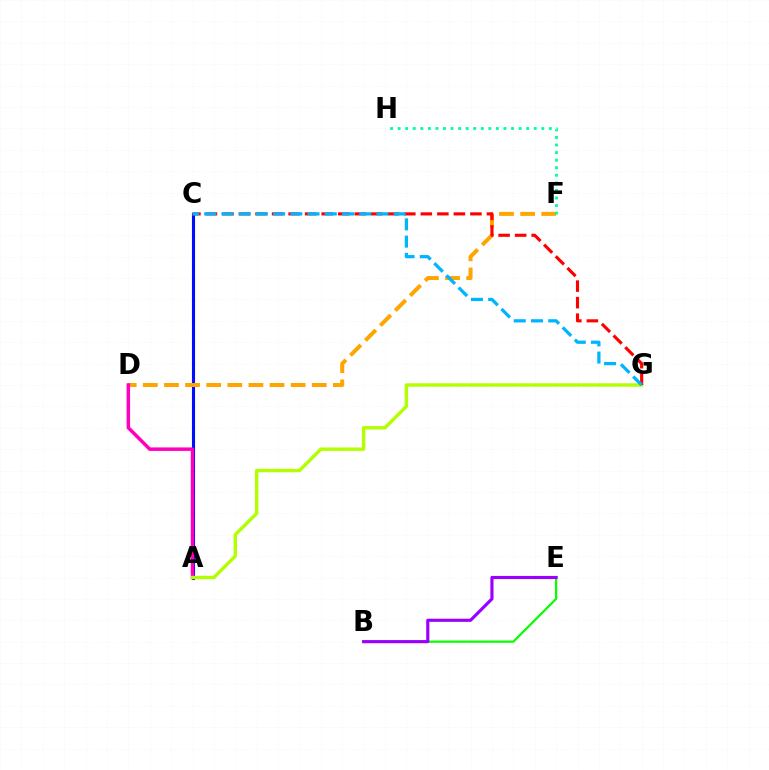{('A', 'C'): [{'color': '#0010ff', 'line_style': 'solid', 'thickness': 2.23}], ('D', 'F'): [{'color': '#ffa500', 'line_style': 'dashed', 'thickness': 2.87}], ('A', 'D'): [{'color': '#ff00bd', 'line_style': 'solid', 'thickness': 2.51}], ('B', 'E'): [{'color': '#08ff00', 'line_style': 'solid', 'thickness': 1.6}, {'color': '#9b00ff', 'line_style': 'solid', 'thickness': 2.26}], ('A', 'G'): [{'color': '#b3ff00', 'line_style': 'solid', 'thickness': 2.45}], ('C', 'G'): [{'color': '#ff0000', 'line_style': 'dashed', 'thickness': 2.25}, {'color': '#00b5ff', 'line_style': 'dashed', 'thickness': 2.34}], ('F', 'H'): [{'color': '#00ff9d', 'line_style': 'dotted', 'thickness': 2.05}]}